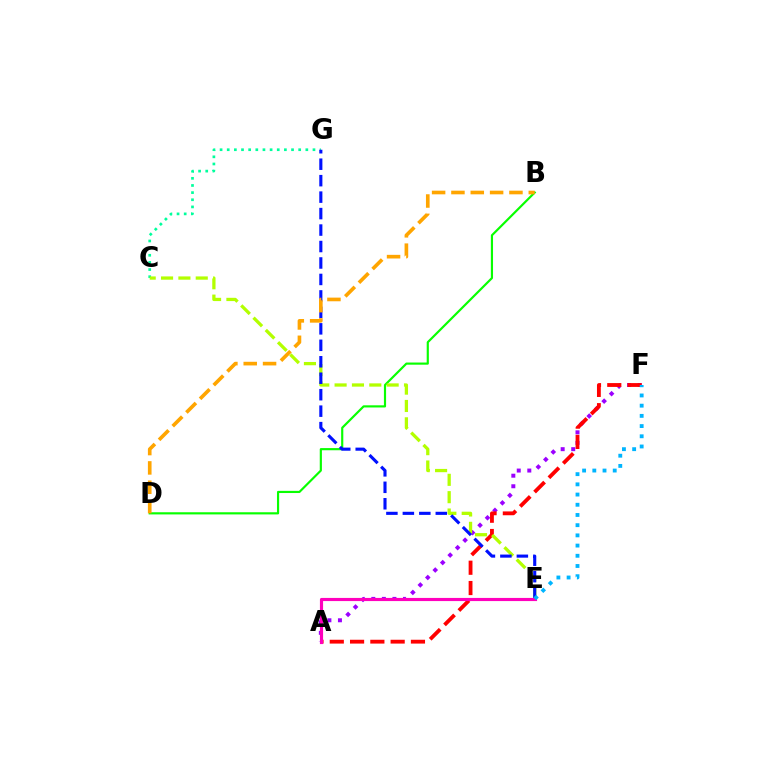{('A', 'F'): [{'color': '#9b00ff', 'line_style': 'dotted', 'thickness': 2.87}, {'color': '#ff0000', 'line_style': 'dashed', 'thickness': 2.76}], ('B', 'D'): [{'color': '#08ff00', 'line_style': 'solid', 'thickness': 1.56}, {'color': '#ffa500', 'line_style': 'dashed', 'thickness': 2.63}], ('C', 'G'): [{'color': '#00ff9d', 'line_style': 'dotted', 'thickness': 1.94}], ('C', 'E'): [{'color': '#b3ff00', 'line_style': 'dashed', 'thickness': 2.36}], ('E', 'G'): [{'color': '#0010ff', 'line_style': 'dashed', 'thickness': 2.24}], ('A', 'E'): [{'color': '#ff00bd', 'line_style': 'solid', 'thickness': 2.27}], ('E', 'F'): [{'color': '#00b5ff', 'line_style': 'dotted', 'thickness': 2.77}]}